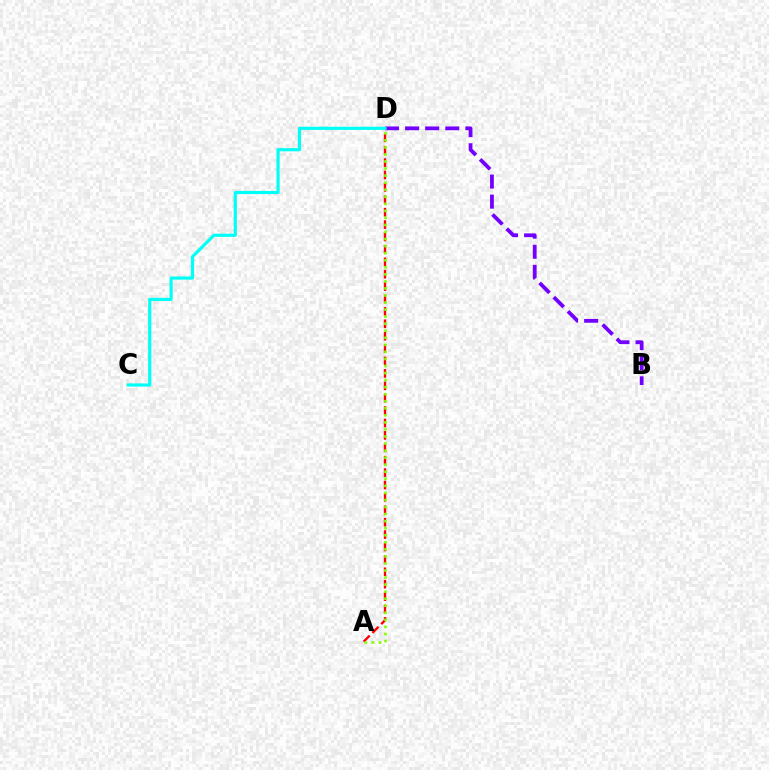{('B', 'D'): [{'color': '#7200ff', 'line_style': 'dashed', 'thickness': 2.73}], ('A', 'D'): [{'color': '#ff0000', 'line_style': 'dashed', 'thickness': 1.68}, {'color': '#84ff00', 'line_style': 'dotted', 'thickness': 1.92}], ('C', 'D'): [{'color': '#00fff6', 'line_style': 'solid', 'thickness': 2.28}]}